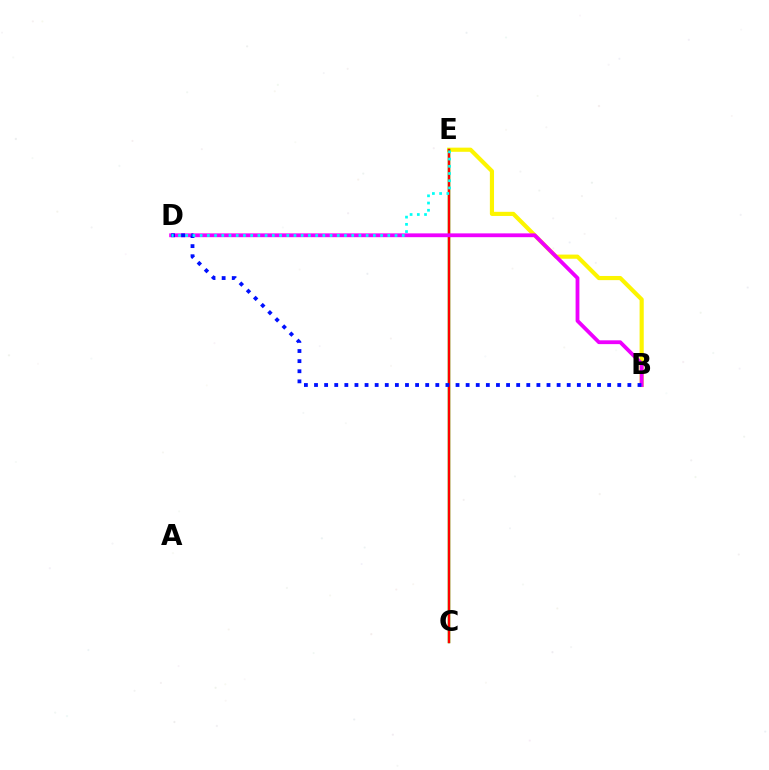{('B', 'E'): [{'color': '#fcf500', 'line_style': 'solid', 'thickness': 2.99}], ('C', 'E'): [{'color': '#08ff00', 'line_style': 'solid', 'thickness': 1.76}, {'color': '#ff0000', 'line_style': 'solid', 'thickness': 1.73}], ('B', 'D'): [{'color': '#ee00ff', 'line_style': 'solid', 'thickness': 2.74}, {'color': '#0010ff', 'line_style': 'dotted', 'thickness': 2.75}], ('D', 'E'): [{'color': '#00fff6', 'line_style': 'dotted', 'thickness': 1.96}]}